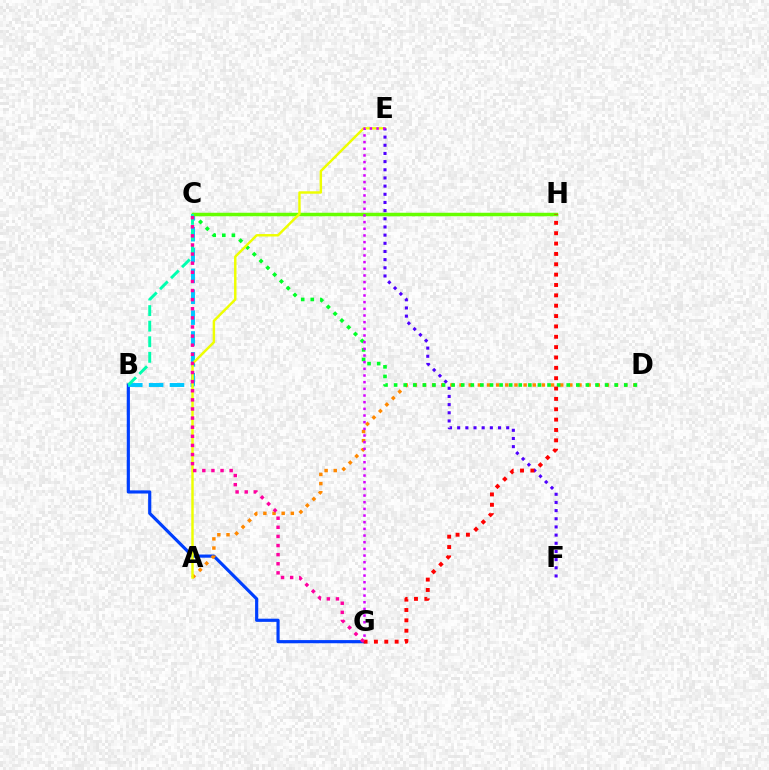{('B', 'G'): [{'color': '#003fff', 'line_style': 'solid', 'thickness': 2.28}], ('A', 'D'): [{'color': '#ff8800', 'line_style': 'dotted', 'thickness': 2.49}], ('C', 'D'): [{'color': '#00ff27', 'line_style': 'dotted', 'thickness': 2.61}], ('B', 'C'): [{'color': '#00c7ff', 'line_style': 'dashed', 'thickness': 2.83}, {'color': '#00ffaf', 'line_style': 'dashed', 'thickness': 2.11}], ('C', 'H'): [{'color': '#66ff00', 'line_style': 'solid', 'thickness': 2.51}], ('A', 'E'): [{'color': '#eeff00', 'line_style': 'solid', 'thickness': 1.76}], ('E', 'F'): [{'color': '#4f00ff', 'line_style': 'dotted', 'thickness': 2.22}], ('E', 'G'): [{'color': '#d600ff', 'line_style': 'dotted', 'thickness': 1.81}], ('G', 'H'): [{'color': '#ff0000', 'line_style': 'dotted', 'thickness': 2.81}], ('C', 'G'): [{'color': '#ff00a0', 'line_style': 'dotted', 'thickness': 2.48}]}